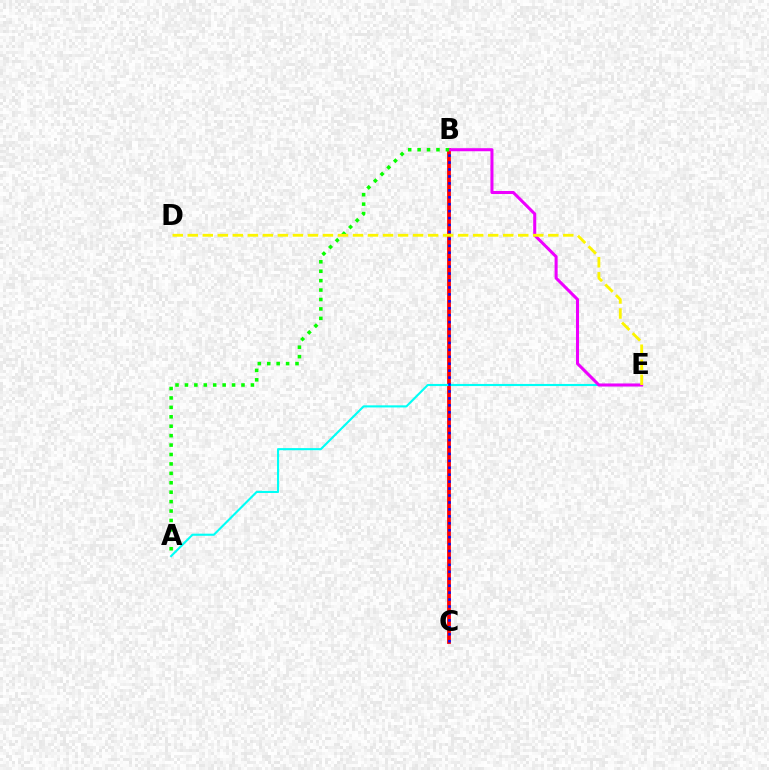{('B', 'C'): [{'color': '#ff0000', 'line_style': 'solid', 'thickness': 2.72}, {'color': '#0010ff', 'line_style': 'dotted', 'thickness': 1.88}], ('A', 'E'): [{'color': '#00fff6', 'line_style': 'solid', 'thickness': 1.52}], ('B', 'E'): [{'color': '#ee00ff', 'line_style': 'solid', 'thickness': 2.19}], ('A', 'B'): [{'color': '#08ff00', 'line_style': 'dotted', 'thickness': 2.56}], ('D', 'E'): [{'color': '#fcf500', 'line_style': 'dashed', 'thickness': 2.04}]}